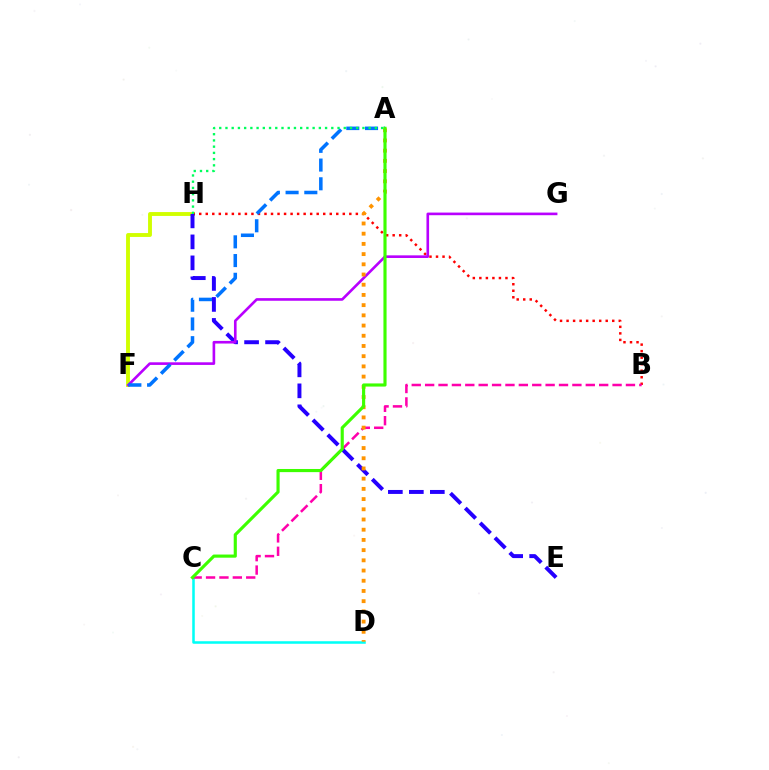{('F', 'H'): [{'color': '#d1ff00', 'line_style': 'solid', 'thickness': 2.79}], ('B', 'H'): [{'color': '#ff0000', 'line_style': 'dotted', 'thickness': 1.77}], ('C', 'D'): [{'color': '#00fff6', 'line_style': 'solid', 'thickness': 1.83}], ('E', 'H'): [{'color': '#2500ff', 'line_style': 'dashed', 'thickness': 2.85}], ('F', 'G'): [{'color': '#b900ff', 'line_style': 'solid', 'thickness': 1.89}], ('B', 'C'): [{'color': '#ff00ac', 'line_style': 'dashed', 'thickness': 1.82}], ('A', 'F'): [{'color': '#0074ff', 'line_style': 'dashed', 'thickness': 2.54}], ('A', 'D'): [{'color': '#ff9400', 'line_style': 'dotted', 'thickness': 2.77}], ('A', 'C'): [{'color': '#3dff00', 'line_style': 'solid', 'thickness': 2.26}], ('A', 'H'): [{'color': '#00ff5c', 'line_style': 'dotted', 'thickness': 1.69}]}